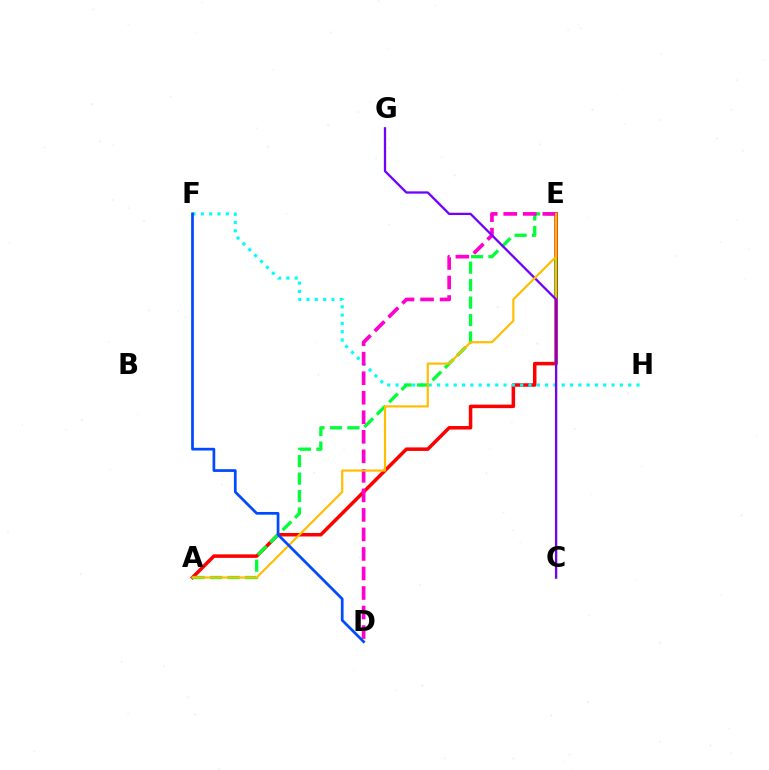{('A', 'E'): [{'color': '#ff0000', 'line_style': 'solid', 'thickness': 2.53}, {'color': '#00ff39', 'line_style': 'dashed', 'thickness': 2.37}, {'color': '#ffbd00', 'line_style': 'solid', 'thickness': 1.56}], ('F', 'H'): [{'color': '#00fff6', 'line_style': 'dotted', 'thickness': 2.26}], ('C', 'E'): [{'color': '#84ff00', 'line_style': 'solid', 'thickness': 1.55}], ('D', 'E'): [{'color': '#ff00cf', 'line_style': 'dashed', 'thickness': 2.65}], ('C', 'G'): [{'color': '#7200ff', 'line_style': 'solid', 'thickness': 1.65}], ('D', 'F'): [{'color': '#004bff', 'line_style': 'solid', 'thickness': 1.96}]}